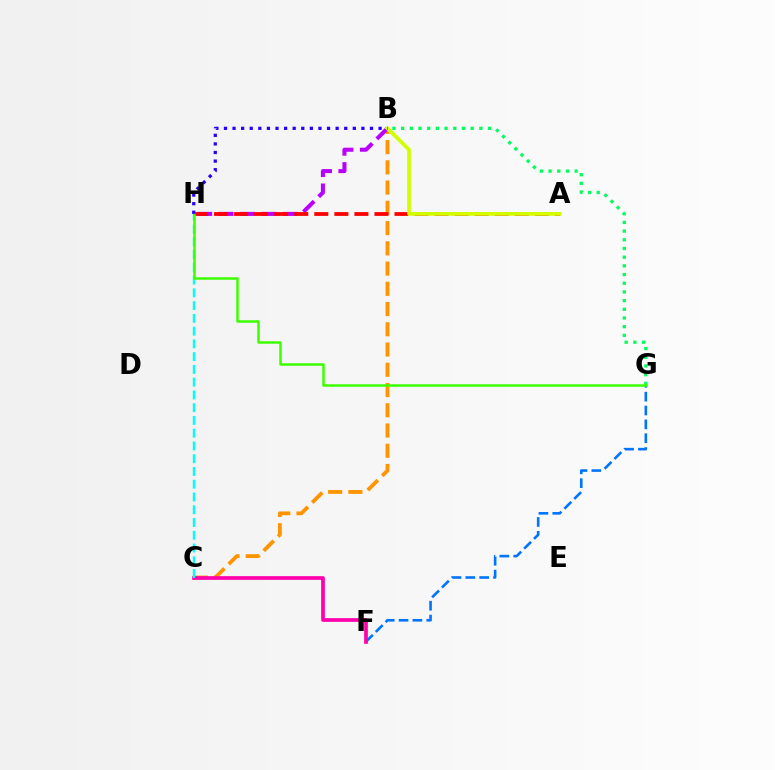{('F', 'G'): [{'color': '#0074ff', 'line_style': 'dashed', 'thickness': 1.88}], ('B', 'C'): [{'color': '#ff9400', 'line_style': 'dashed', 'thickness': 2.75}], ('B', 'G'): [{'color': '#00ff5c', 'line_style': 'dotted', 'thickness': 2.36}], ('C', 'F'): [{'color': '#ff00ac', 'line_style': 'solid', 'thickness': 2.66}], ('C', 'H'): [{'color': '#00fff6', 'line_style': 'dashed', 'thickness': 1.73}], ('B', 'H'): [{'color': '#b900ff', 'line_style': 'dashed', 'thickness': 2.91}, {'color': '#2500ff', 'line_style': 'dotted', 'thickness': 2.33}], ('A', 'H'): [{'color': '#ff0000', 'line_style': 'dashed', 'thickness': 2.72}], ('G', 'H'): [{'color': '#3dff00', 'line_style': 'solid', 'thickness': 1.8}], ('A', 'B'): [{'color': '#d1ff00', 'line_style': 'solid', 'thickness': 2.7}]}